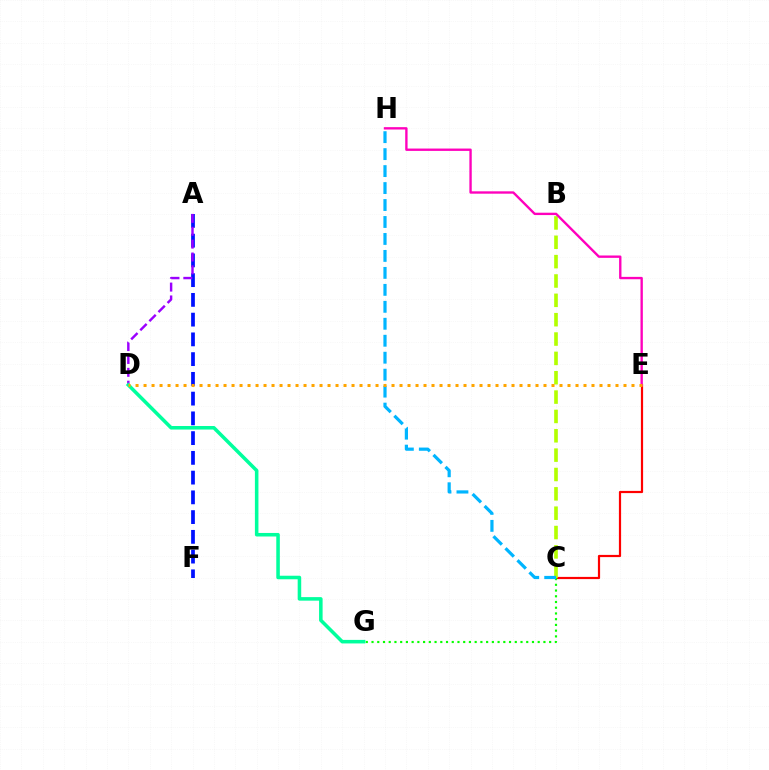{('A', 'F'): [{'color': '#0010ff', 'line_style': 'dashed', 'thickness': 2.68}], ('C', 'E'): [{'color': '#ff0000', 'line_style': 'solid', 'thickness': 1.59}], ('C', 'G'): [{'color': '#08ff00', 'line_style': 'dotted', 'thickness': 1.56}], ('B', 'C'): [{'color': '#b3ff00', 'line_style': 'dashed', 'thickness': 2.63}], ('E', 'H'): [{'color': '#ff00bd', 'line_style': 'solid', 'thickness': 1.7}], ('A', 'D'): [{'color': '#9b00ff', 'line_style': 'dashed', 'thickness': 1.75}], ('D', 'G'): [{'color': '#00ff9d', 'line_style': 'solid', 'thickness': 2.55}], ('C', 'H'): [{'color': '#00b5ff', 'line_style': 'dashed', 'thickness': 2.3}], ('D', 'E'): [{'color': '#ffa500', 'line_style': 'dotted', 'thickness': 2.17}]}